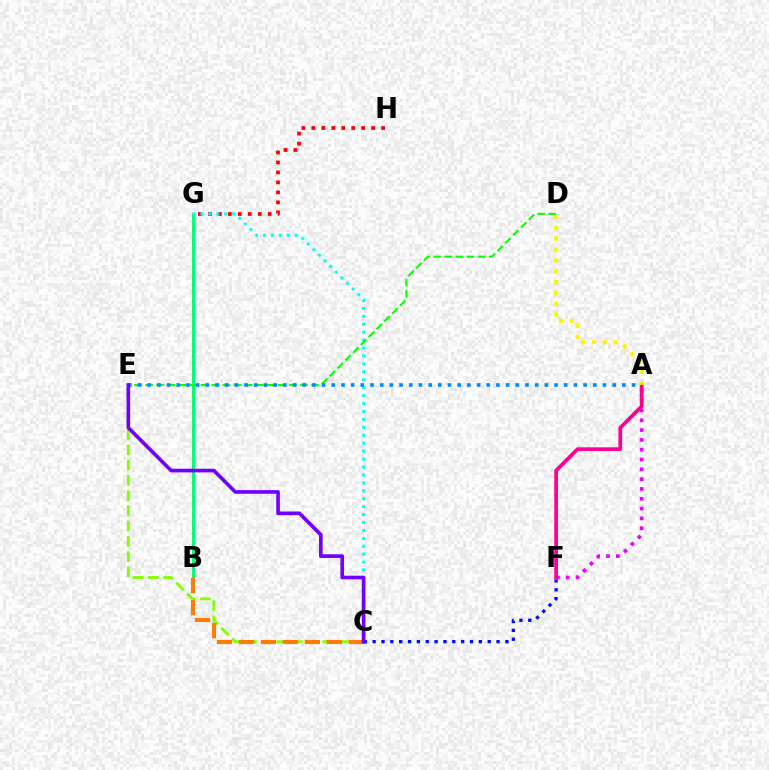{('G', 'H'): [{'color': '#ff0000', 'line_style': 'dotted', 'thickness': 2.71}], ('C', 'E'): [{'color': '#84ff00', 'line_style': 'dashed', 'thickness': 2.07}, {'color': '#7200ff', 'line_style': 'solid', 'thickness': 2.63}], ('B', 'G'): [{'color': '#00ff74', 'line_style': 'solid', 'thickness': 2.11}], ('C', 'F'): [{'color': '#0010ff', 'line_style': 'dotted', 'thickness': 2.41}], ('C', 'G'): [{'color': '#00fff6', 'line_style': 'dotted', 'thickness': 2.15}], ('A', 'F'): [{'color': '#ee00ff', 'line_style': 'dotted', 'thickness': 2.67}, {'color': '#ff0094', 'line_style': 'solid', 'thickness': 2.7}], ('A', 'D'): [{'color': '#fcf500', 'line_style': 'dotted', 'thickness': 2.95}], ('D', 'E'): [{'color': '#08ff00', 'line_style': 'dashed', 'thickness': 1.5}], ('A', 'E'): [{'color': '#008cff', 'line_style': 'dotted', 'thickness': 2.63}], ('B', 'C'): [{'color': '#ff7c00', 'line_style': 'dashed', 'thickness': 2.98}]}